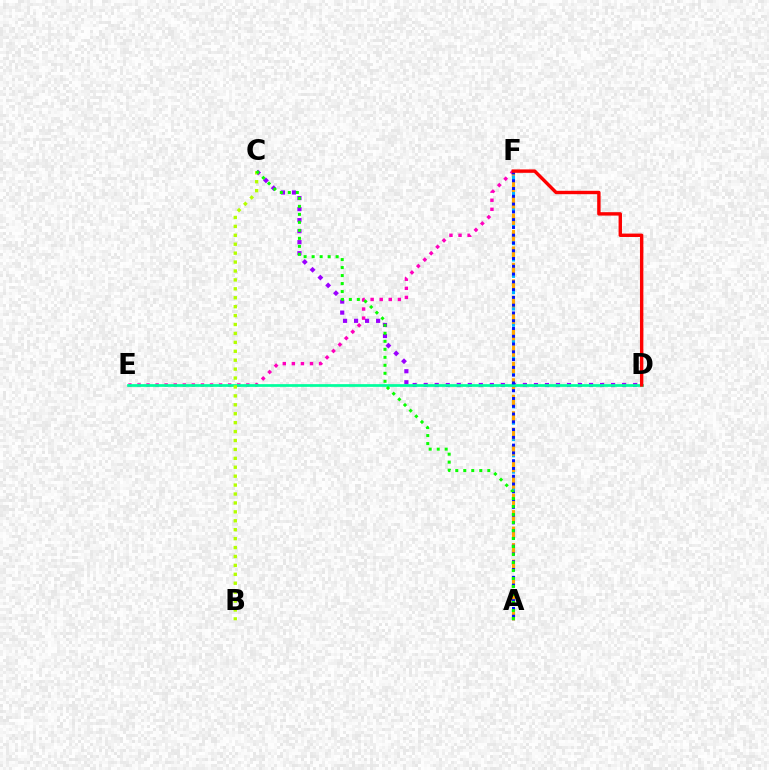{('A', 'F'): [{'color': '#00b5ff', 'line_style': 'dashed', 'thickness': 2.22}, {'color': '#ffa500', 'line_style': 'dashed', 'thickness': 2.24}, {'color': '#0010ff', 'line_style': 'dotted', 'thickness': 2.11}], ('E', 'F'): [{'color': '#ff00bd', 'line_style': 'dotted', 'thickness': 2.46}], ('C', 'D'): [{'color': '#9b00ff', 'line_style': 'dotted', 'thickness': 3.0}], ('D', 'E'): [{'color': '#00ff9d', 'line_style': 'solid', 'thickness': 1.96}], ('B', 'C'): [{'color': '#b3ff00', 'line_style': 'dotted', 'thickness': 2.42}], ('A', 'C'): [{'color': '#08ff00', 'line_style': 'dotted', 'thickness': 2.17}], ('D', 'F'): [{'color': '#ff0000', 'line_style': 'solid', 'thickness': 2.45}]}